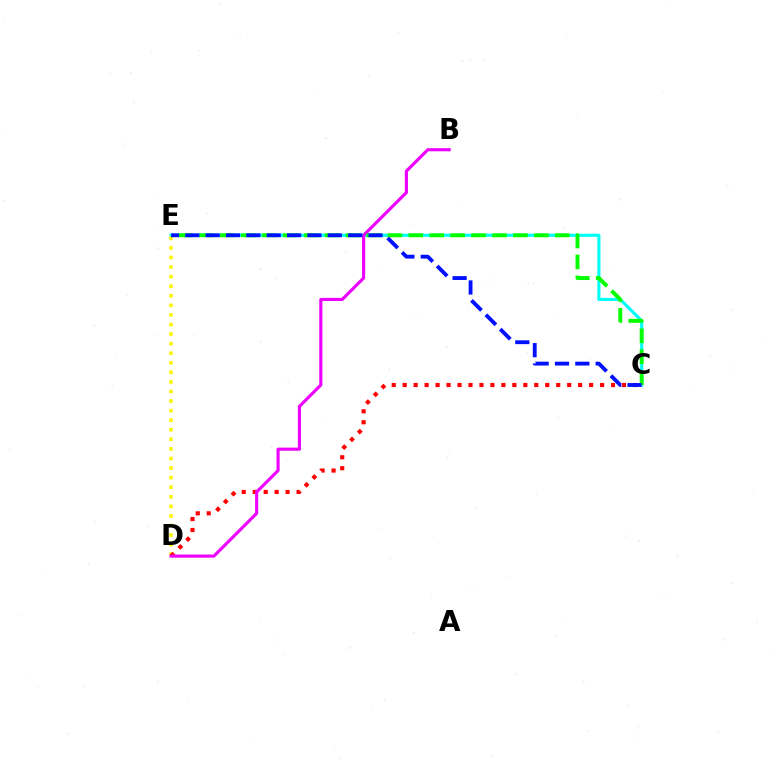{('C', 'E'): [{'color': '#00fff6', 'line_style': 'solid', 'thickness': 2.25}, {'color': '#08ff00', 'line_style': 'dashed', 'thickness': 2.84}, {'color': '#0010ff', 'line_style': 'dashed', 'thickness': 2.77}], ('D', 'E'): [{'color': '#fcf500', 'line_style': 'dotted', 'thickness': 2.6}], ('C', 'D'): [{'color': '#ff0000', 'line_style': 'dotted', 'thickness': 2.98}], ('B', 'D'): [{'color': '#ee00ff', 'line_style': 'solid', 'thickness': 2.25}]}